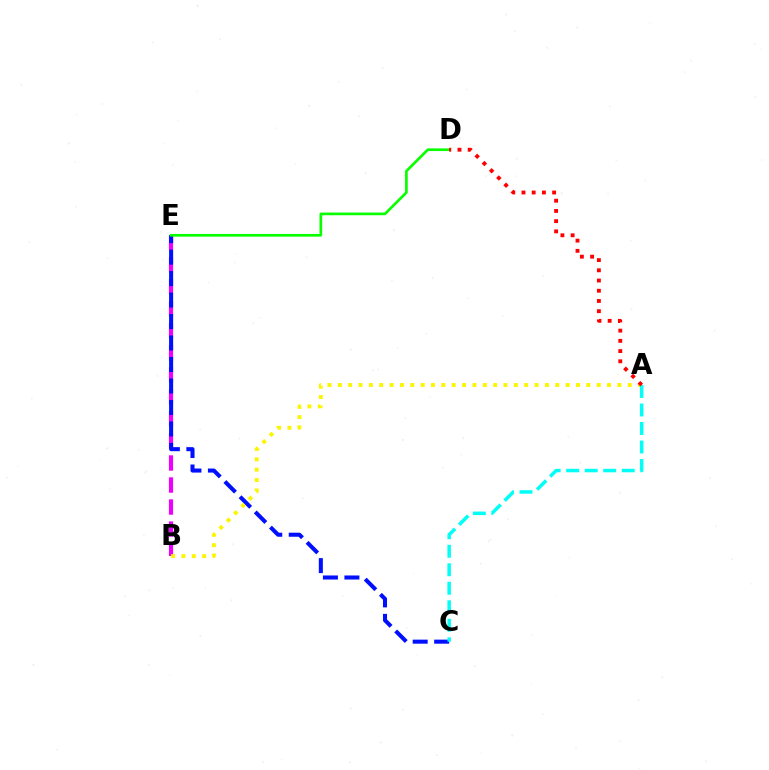{('B', 'E'): [{'color': '#ee00ff', 'line_style': 'dashed', 'thickness': 2.99}], ('C', 'E'): [{'color': '#0010ff', 'line_style': 'dashed', 'thickness': 2.92}], ('D', 'E'): [{'color': '#08ff00', 'line_style': 'solid', 'thickness': 1.93}], ('A', 'B'): [{'color': '#fcf500', 'line_style': 'dotted', 'thickness': 2.81}], ('A', 'C'): [{'color': '#00fff6', 'line_style': 'dashed', 'thickness': 2.51}], ('A', 'D'): [{'color': '#ff0000', 'line_style': 'dotted', 'thickness': 2.78}]}